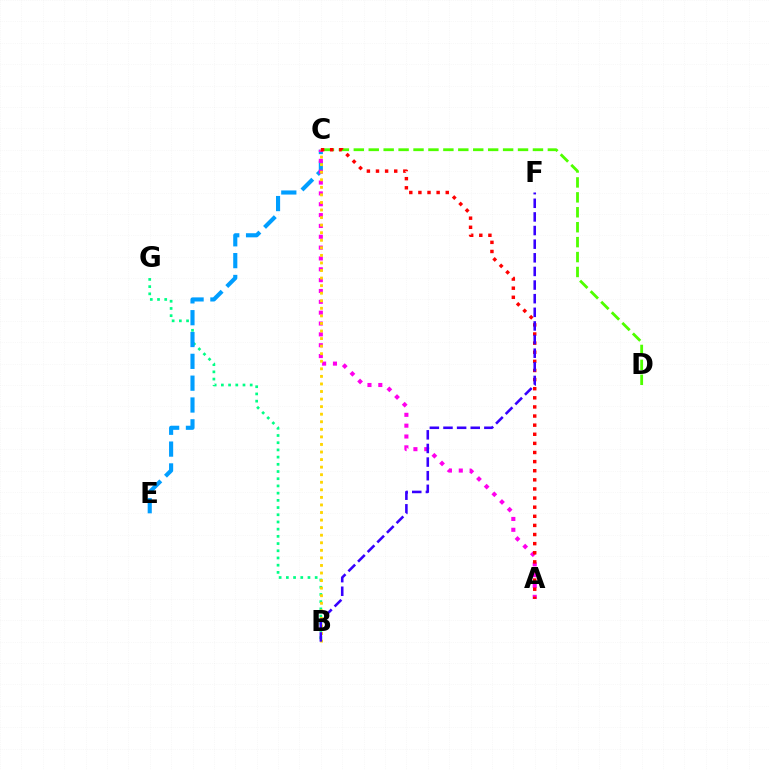{('B', 'G'): [{'color': '#00ff86', 'line_style': 'dotted', 'thickness': 1.96}], ('C', 'E'): [{'color': '#009eff', 'line_style': 'dashed', 'thickness': 2.97}], ('A', 'C'): [{'color': '#ff00ed', 'line_style': 'dotted', 'thickness': 2.95}, {'color': '#ff0000', 'line_style': 'dotted', 'thickness': 2.48}], ('B', 'C'): [{'color': '#ffd500', 'line_style': 'dotted', 'thickness': 2.05}], ('C', 'D'): [{'color': '#4fff00', 'line_style': 'dashed', 'thickness': 2.03}], ('B', 'F'): [{'color': '#3700ff', 'line_style': 'dashed', 'thickness': 1.85}]}